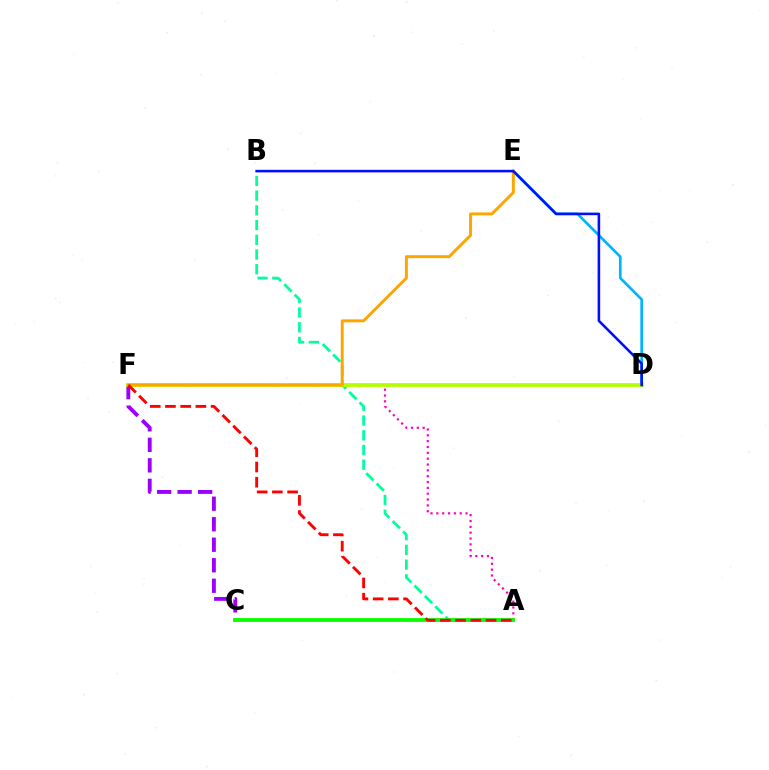{('A', 'F'): [{'color': '#ff00bd', 'line_style': 'dotted', 'thickness': 1.59}, {'color': '#ff0000', 'line_style': 'dashed', 'thickness': 2.07}], ('A', 'B'): [{'color': '#00ff9d', 'line_style': 'dashed', 'thickness': 2.0}], ('D', 'E'): [{'color': '#00b5ff', 'line_style': 'solid', 'thickness': 1.92}], ('C', 'F'): [{'color': '#9b00ff', 'line_style': 'dashed', 'thickness': 2.79}], ('D', 'F'): [{'color': '#b3ff00', 'line_style': 'solid', 'thickness': 2.68}], ('A', 'C'): [{'color': '#08ff00', 'line_style': 'solid', 'thickness': 2.74}], ('E', 'F'): [{'color': '#ffa500', 'line_style': 'solid', 'thickness': 2.12}], ('B', 'D'): [{'color': '#0010ff', 'line_style': 'solid', 'thickness': 1.86}]}